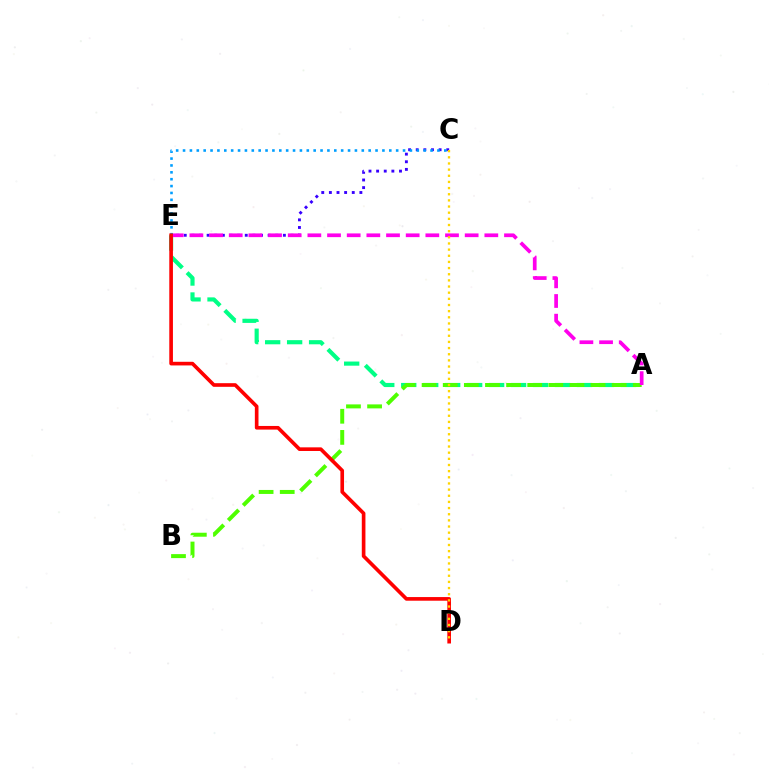{('A', 'E'): [{'color': '#00ff86', 'line_style': 'dashed', 'thickness': 2.98}, {'color': '#ff00ed', 'line_style': 'dashed', 'thickness': 2.67}], ('C', 'E'): [{'color': '#3700ff', 'line_style': 'dotted', 'thickness': 2.07}, {'color': '#009eff', 'line_style': 'dotted', 'thickness': 1.87}], ('A', 'B'): [{'color': '#4fff00', 'line_style': 'dashed', 'thickness': 2.87}], ('D', 'E'): [{'color': '#ff0000', 'line_style': 'solid', 'thickness': 2.62}], ('C', 'D'): [{'color': '#ffd500', 'line_style': 'dotted', 'thickness': 1.67}]}